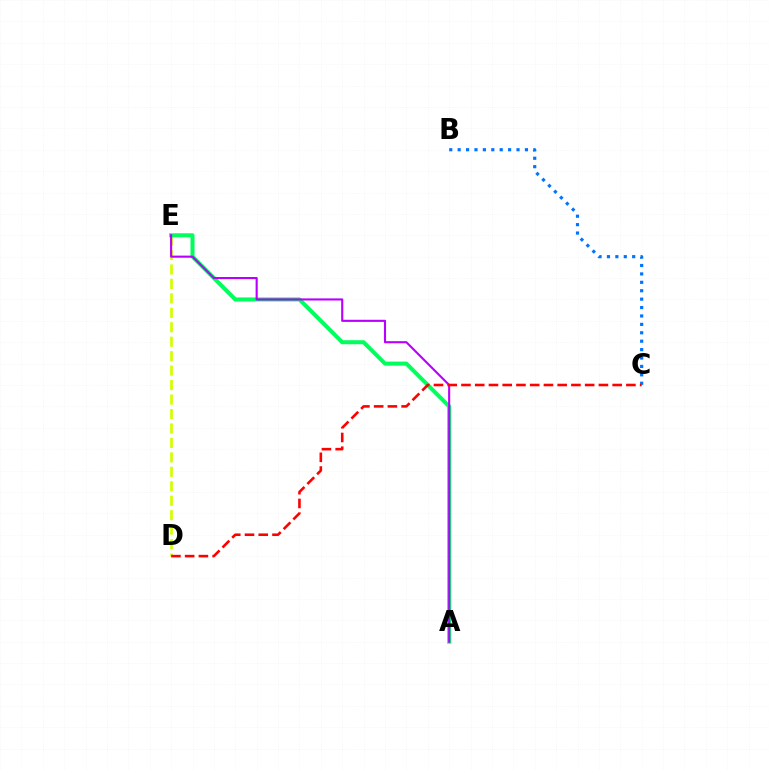{('B', 'C'): [{'color': '#0074ff', 'line_style': 'dotted', 'thickness': 2.28}], ('D', 'E'): [{'color': '#d1ff00', 'line_style': 'dashed', 'thickness': 1.96}], ('A', 'E'): [{'color': '#00ff5c', 'line_style': 'solid', 'thickness': 2.9}, {'color': '#b900ff', 'line_style': 'solid', 'thickness': 1.52}], ('C', 'D'): [{'color': '#ff0000', 'line_style': 'dashed', 'thickness': 1.87}]}